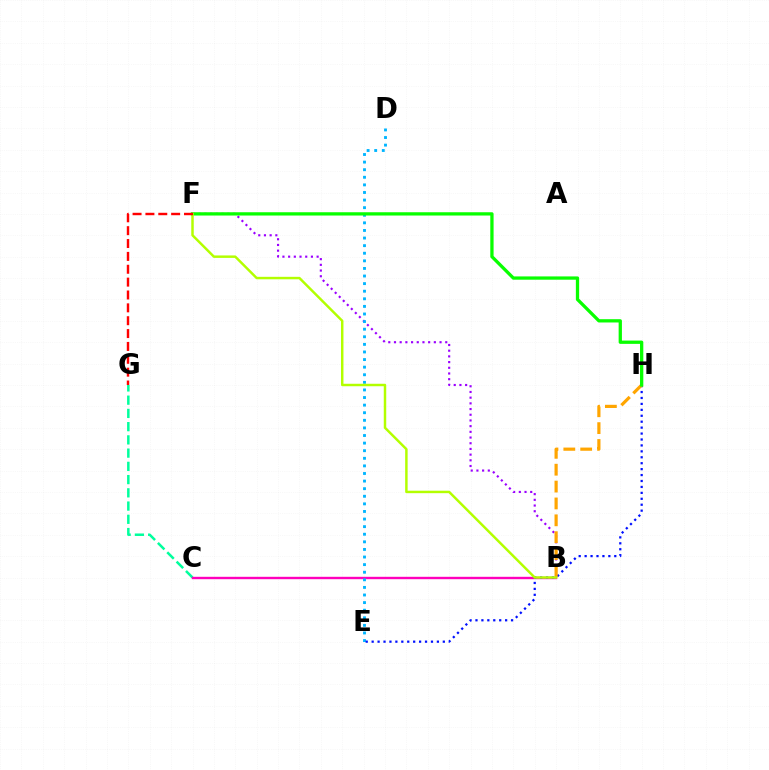{('C', 'G'): [{'color': '#00ff9d', 'line_style': 'dashed', 'thickness': 1.8}], ('B', 'C'): [{'color': '#ff00bd', 'line_style': 'solid', 'thickness': 1.72}], ('B', 'F'): [{'color': '#9b00ff', 'line_style': 'dotted', 'thickness': 1.55}, {'color': '#b3ff00', 'line_style': 'solid', 'thickness': 1.77}], ('D', 'E'): [{'color': '#00b5ff', 'line_style': 'dotted', 'thickness': 2.06}], ('E', 'H'): [{'color': '#0010ff', 'line_style': 'dotted', 'thickness': 1.61}], ('B', 'H'): [{'color': '#ffa500', 'line_style': 'dashed', 'thickness': 2.29}], ('F', 'H'): [{'color': '#08ff00', 'line_style': 'solid', 'thickness': 2.36}], ('F', 'G'): [{'color': '#ff0000', 'line_style': 'dashed', 'thickness': 1.75}]}